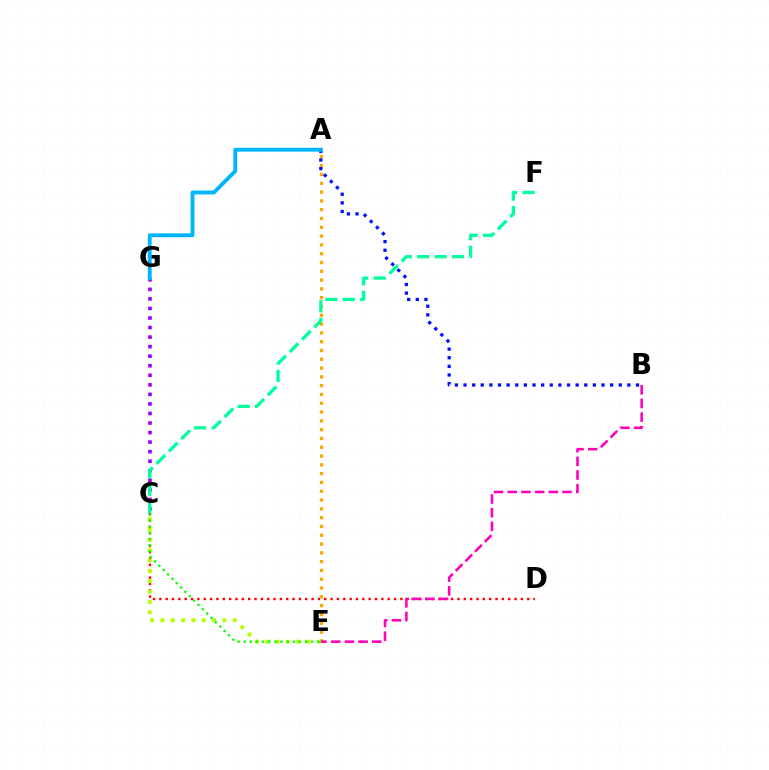{('C', 'G'): [{'color': '#9b00ff', 'line_style': 'dotted', 'thickness': 2.59}], ('A', 'E'): [{'color': '#ffa500', 'line_style': 'dotted', 'thickness': 2.39}], ('C', 'F'): [{'color': '#00ff9d', 'line_style': 'dashed', 'thickness': 2.37}], ('C', 'D'): [{'color': '#ff0000', 'line_style': 'dotted', 'thickness': 1.72}], ('C', 'E'): [{'color': '#b3ff00', 'line_style': 'dotted', 'thickness': 2.81}, {'color': '#08ff00', 'line_style': 'dotted', 'thickness': 1.67}], ('A', 'B'): [{'color': '#0010ff', 'line_style': 'dotted', 'thickness': 2.34}], ('A', 'G'): [{'color': '#00b5ff', 'line_style': 'solid', 'thickness': 2.77}], ('B', 'E'): [{'color': '#ff00bd', 'line_style': 'dashed', 'thickness': 1.86}]}